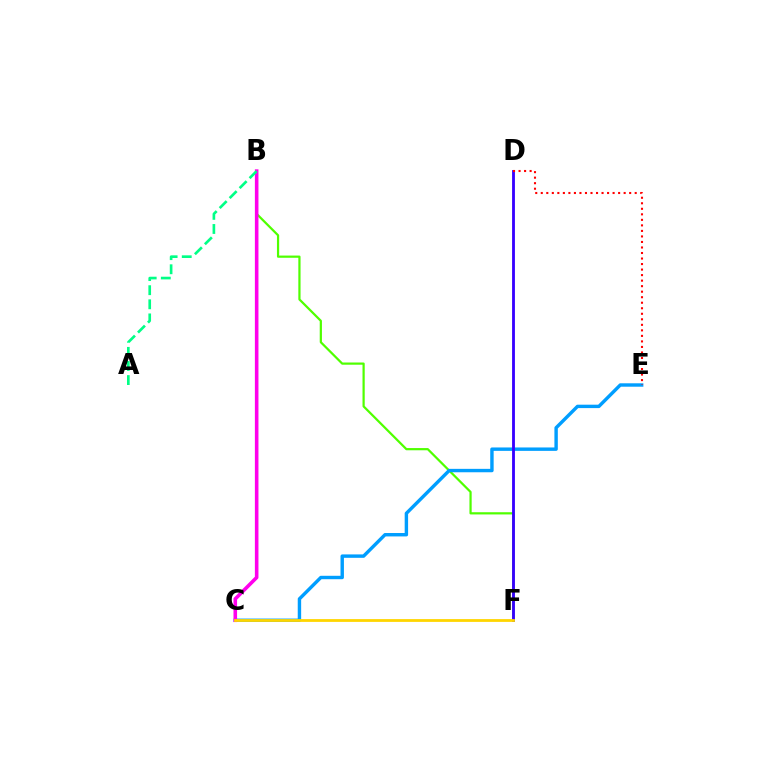{('B', 'F'): [{'color': '#4fff00', 'line_style': 'solid', 'thickness': 1.59}], ('C', 'E'): [{'color': '#009eff', 'line_style': 'solid', 'thickness': 2.46}], ('B', 'C'): [{'color': '#ff00ed', 'line_style': 'solid', 'thickness': 2.58}], ('D', 'F'): [{'color': '#3700ff', 'line_style': 'solid', 'thickness': 2.04}], ('C', 'F'): [{'color': '#ffd500', 'line_style': 'solid', 'thickness': 2.02}], ('D', 'E'): [{'color': '#ff0000', 'line_style': 'dotted', 'thickness': 1.5}], ('A', 'B'): [{'color': '#00ff86', 'line_style': 'dashed', 'thickness': 1.92}]}